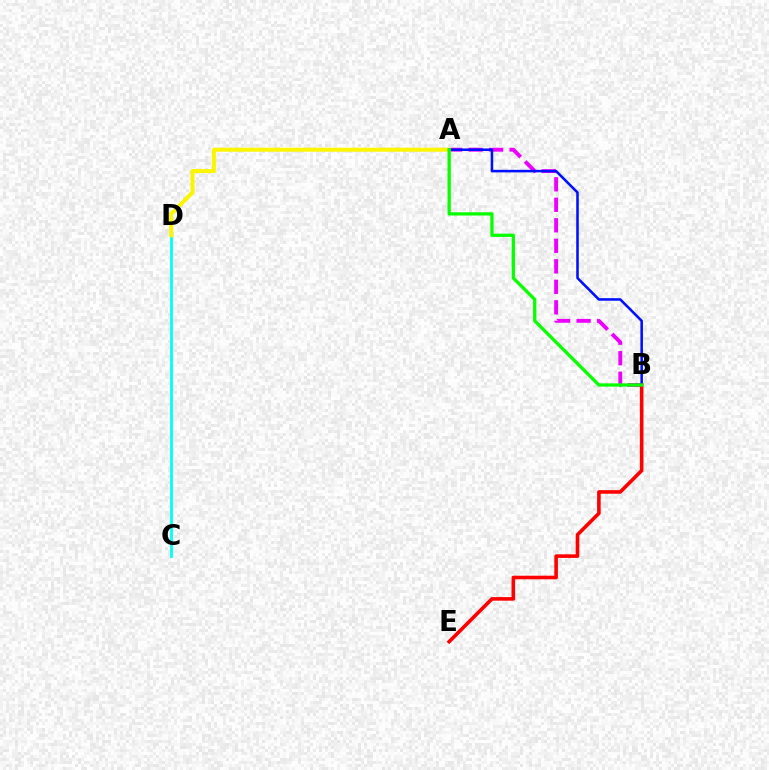{('C', 'D'): [{'color': '#00fff6', 'line_style': 'solid', 'thickness': 2.0}], ('A', 'B'): [{'color': '#ee00ff', 'line_style': 'dashed', 'thickness': 2.79}, {'color': '#0010ff', 'line_style': 'solid', 'thickness': 1.84}, {'color': '#08ff00', 'line_style': 'solid', 'thickness': 2.36}], ('B', 'E'): [{'color': '#ff0000', 'line_style': 'solid', 'thickness': 2.59}], ('A', 'D'): [{'color': '#fcf500', 'line_style': 'solid', 'thickness': 2.89}]}